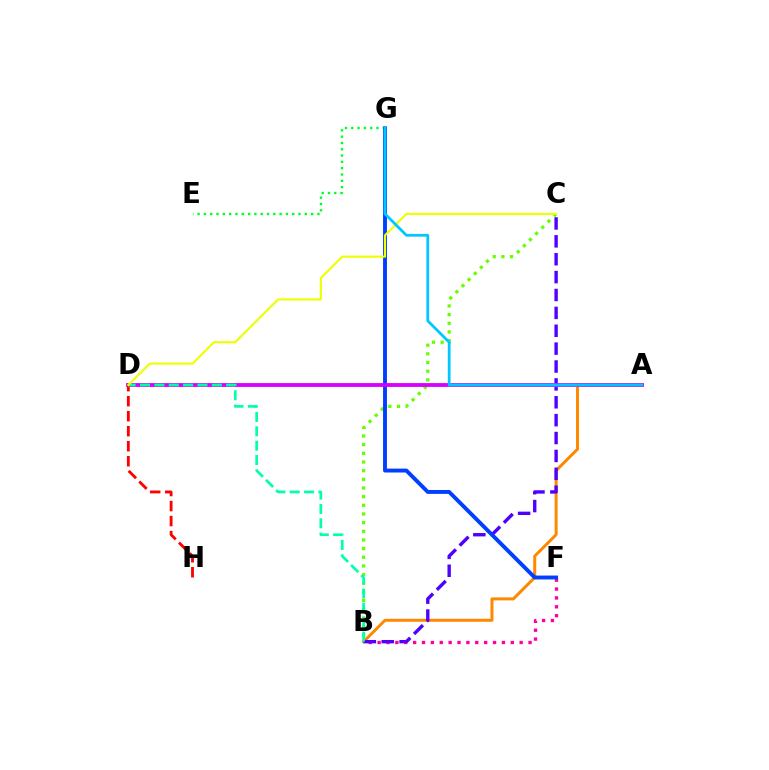{('E', 'G'): [{'color': '#00ff27', 'line_style': 'dotted', 'thickness': 1.71}], ('B', 'C'): [{'color': '#66ff00', 'line_style': 'dotted', 'thickness': 2.35}, {'color': '#4f00ff', 'line_style': 'dashed', 'thickness': 2.43}], ('A', 'B'): [{'color': '#ff8800', 'line_style': 'solid', 'thickness': 2.15}], ('B', 'F'): [{'color': '#ff00a0', 'line_style': 'dotted', 'thickness': 2.41}], ('F', 'G'): [{'color': '#003fff', 'line_style': 'solid', 'thickness': 2.81}], ('A', 'D'): [{'color': '#d600ff', 'line_style': 'solid', 'thickness': 2.76}], ('D', 'H'): [{'color': '#ff0000', 'line_style': 'dashed', 'thickness': 2.04}], ('B', 'D'): [{'color': '#00ffaf', 'line_style': 'dashed', 'thickness': 1.95}], ('C', 'D'): [{'color': '#eeff00', 'line_style': 'solid', 'thickness': 1.53}], ('A', 'G'): [{'color': '#00c7ff', 'line_style': 'solid', 'thickness': 1.99}]}